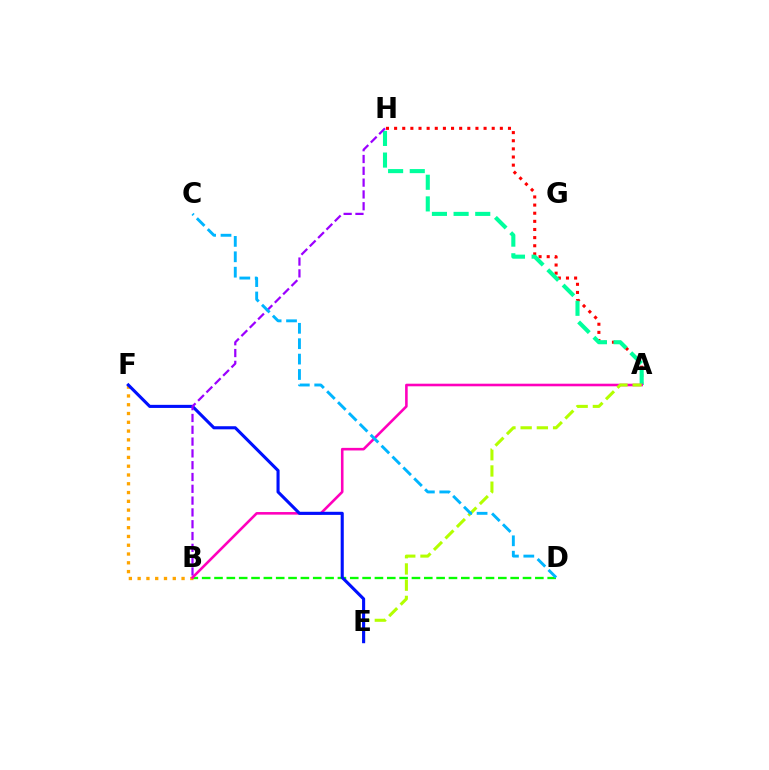{('B', 'D'): [{'color': '#08ff00', 'line_style': 'dashed', 'thickness': 1.68}], ('A', 'H'): [{'color': '#ff0000', 'line_style': 'dotted', 'thickness': 2.21}, {'color': '#00ff9d', 'line_style': 'dashed', 'thickness': 2.94}], ('B', 'F'): [{'color': '#ffa500', 'line_style': 'dotted', 'thickness': 2.39}], ('A', 'B'): [{'color': '#ff00bd', 'line_style': 'solid', 'thickness': 1.86}], ('A', 'E'): [{'color': '#b3ff00', 'line_style': 'dashed', 'thickness': 2.2}], ('E', 'F'): [{'color': '#0010ff', 'line_style': 'solid', 'thickness': 2.23}], ('B', 'H'): [{'color': '#9b00ff', 'line_style': 'dashed', 'thickness': 1.6}], ('C', 'D'): [{'color': '#00b5ff', 'line_style': 'dashed', 'thickness': 2.09}]}